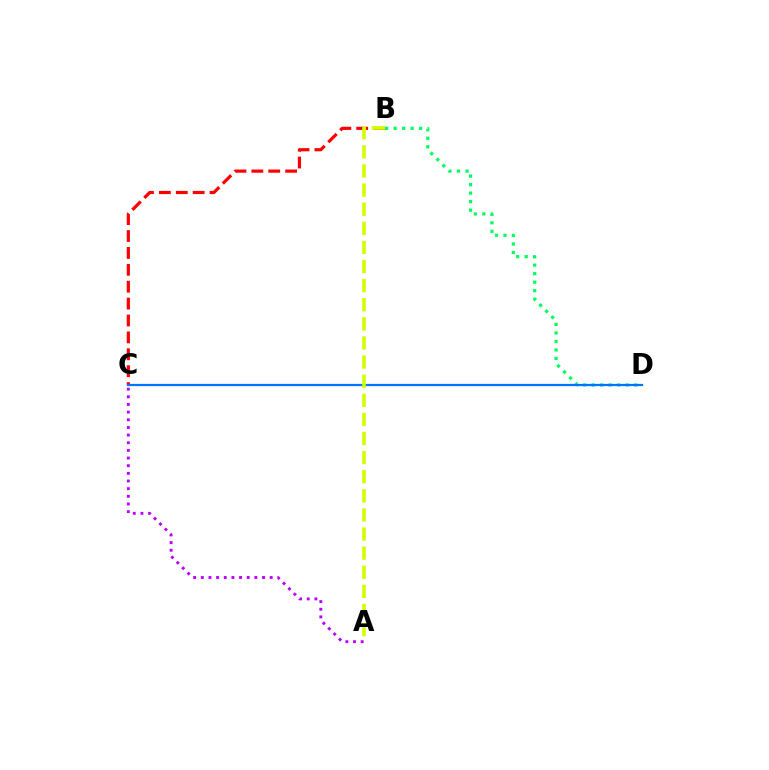{('B', 'C'): [{'color': '#ff0000', 'line_style': 'dashed', 'thickness': 2.29}], ('B', 'D'): [{'color': '#00ff5c', 'line_style': 'dotted', 'thickness': 2.31}], ('C', 'D'): [{'color': '#0074ff', 'line_style': 'solid', 'thickness': 1.61}], ('A', 'B'): [{'color': '#d1ff00', 'line_style': 'dashed', 'thickness': 2.6}], ('A', 'C'): [{'color': '#b900ff', 'line_style': 'dotted', 'thickness': 2.08}]}